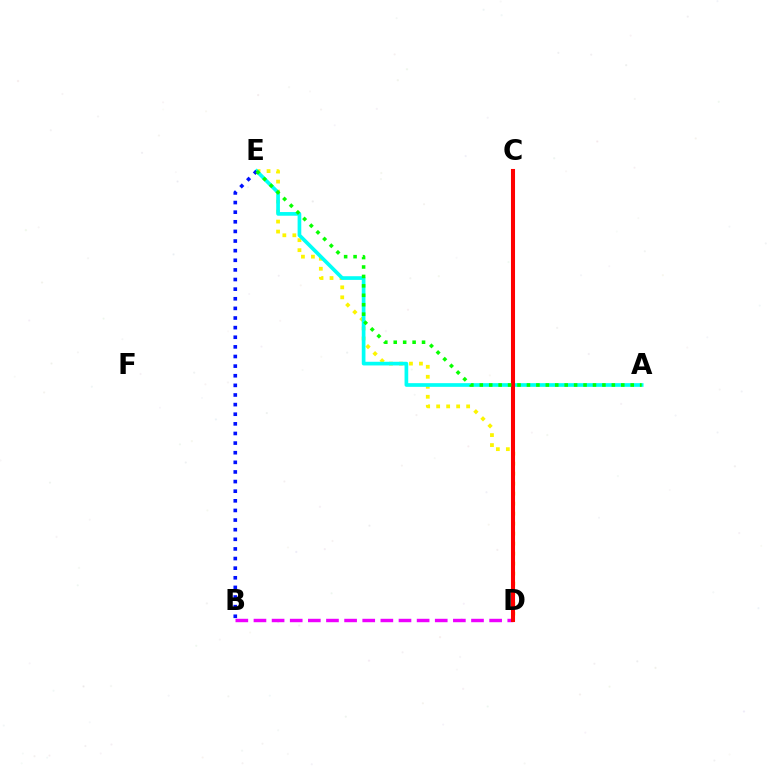{('B', 'D'): [{'color': '#ee00ff', 'line_style': 'dashed', 'thickness': 2.46}], ('D', 'E'): [{'color': '#fcf500', 'line_style': 'dotted', 'thickness': 2.72}], ('A', 'E'): [{'color': '#00fff6', 'line_style': 'solid', 'thickness': 2.65}, {'color': '#08ff00', 'line_style': 'dotted', 'thickness': 2.56}], ('B', 'E'): [{'color': '#0010ff', 'line_style': 'dotted', 'thickness': 2.61}], ('C', 'D'): [{'color': '#ff0000', 'line_style': 'solid', 'thickness': 2.93}]}